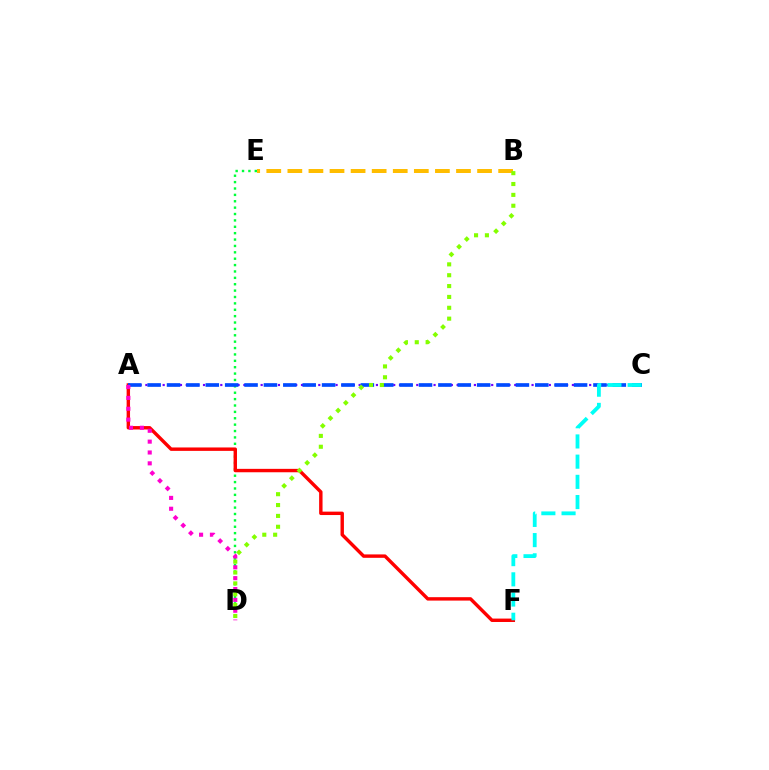{('A', 'C'): [{'color': '#7200ff', 'line_style': 'dotted', 'thickness': 1.57}, {'color': '#004bff', 'line_style': 'dashed', 'thickness': 2.63}], ('D', 'E'): [{'color': '#00ff39', 'line_style': 'dotted', 'thickness': 1.73}], ('A', 'F'): [{'color': '#ff0000', 'line_style': 'solid', 'thickness': 2.45}], ('B', 'E'): [{'color': '#ffbd00', 'line_style': 'dashed', 'thickness': 2.86}], ('B', 'D'): [{'color': '#84ff00', 'line_style': 'dotted', 'thickness': 2.95}], ('A', 'D'): [{'color': '#ff00cf', 'line_style': 'dotted', 'thickness': 2.95}], ('C', 'F'): [{'color': '#00fff6', 'line_style': 'dashed', 'thickness': 2.74}]}